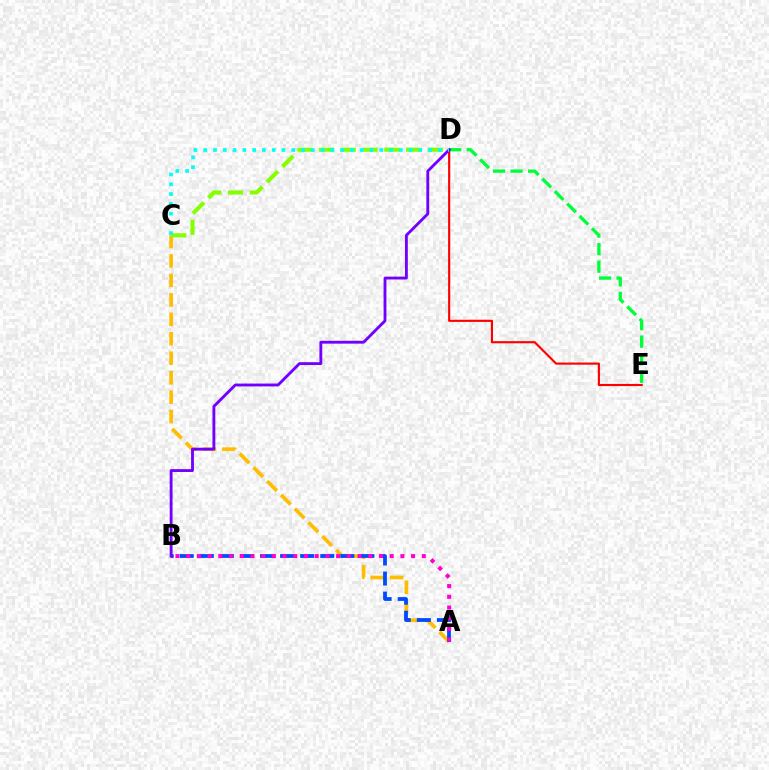{('D', 'E'): [{'color': '#00ff39', 'line_style': 'dashed', 'thickness': 2.38}, {'color': '#ff0000', 'line_style': 'solid', 'thickness': 1.54}], ('A', 'C'): [{'color': '#ffbd00', 'line_style': 'dashed', 'thickness': 2.64}], ('A', 'B'): [{'color': '#004bff', 'line_style': 'dashed', 'thickness': 2.73}, {'color': '#ff00cf', 'line_style': 'dotted', 'thickness': 2.91}], ('C', 'D'): [{'color': '#84ff00', 'line_style': 'dashed', 'thickness': 2.96}, {'color': '#00fff6', 'line_style': 'dotted', 'thickness': 2.66}], ('B', 'D'): [{'color': '#7200ff', 'line_style': 'solid', 'thickness': 2.06}]}